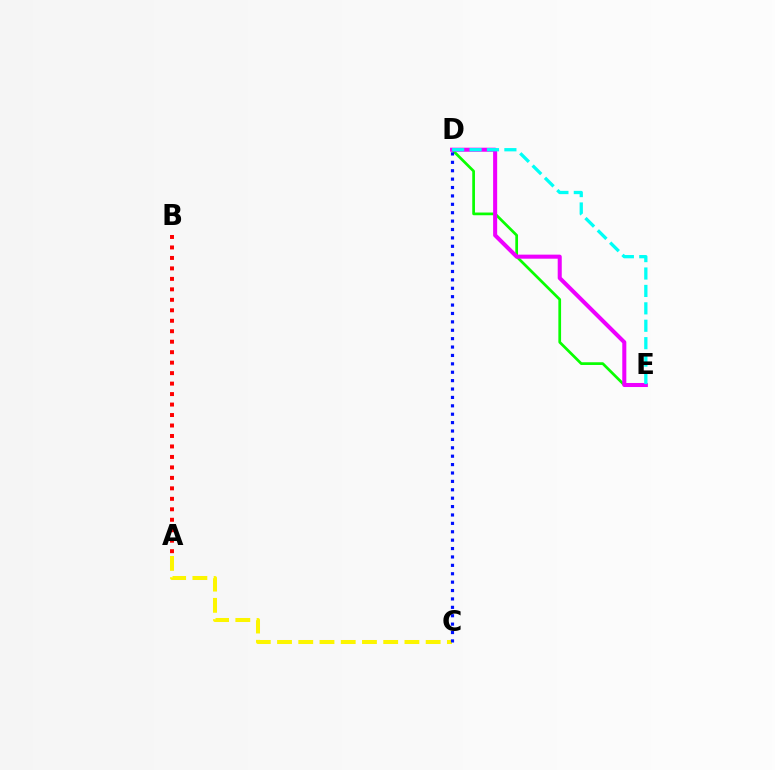{('A', 'C'): [{'color': '#fcf500', 'line_style': 'dashed', 'thickness': 2.88}], ('D', 'E'): [{'color': '#08ff00', 'line_style': 'solid', 'thickness': 1.96}, {'color': '#ee00ff', 'line_style': 'solid', 'thickness': 2.92}, {'color': '#00fff6', 'line_style': 'dashed', 'thickness': 2.37}], ('C', 'D'): [{'color': '#0010ff', 'line_style': 'dotted', 'thickness': 2.28}], ('A', 'B'): [{'color': '#ff0000', 'line_style': 'dotted', 'thickness': 2.85}]}